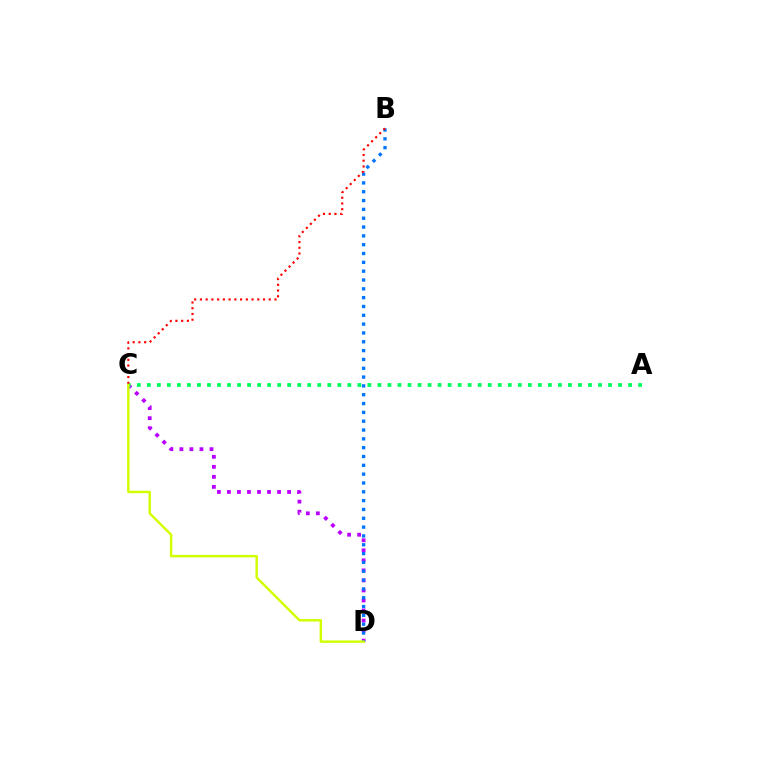{('C', 'D'): [{'color': '#b900ff', 'line_style': 'dotted', 'thickness': 2.73}, {'color': '#d1ff00', 'line_style': 'solid', 'thickness': 1.77}], ('A', 'C'): [{'color': '#00ff5c', 'line_style': 'dotted', 'thickness': 2.72}], ('B', 'D'): [{'color': '#0074ff', 'line_style': 'dotted', 'thickness': 2.4}], ('B', 'C'): [{'color': '#ff0000', 'line_style': 'dotted', 'thickness': 1.56}]}